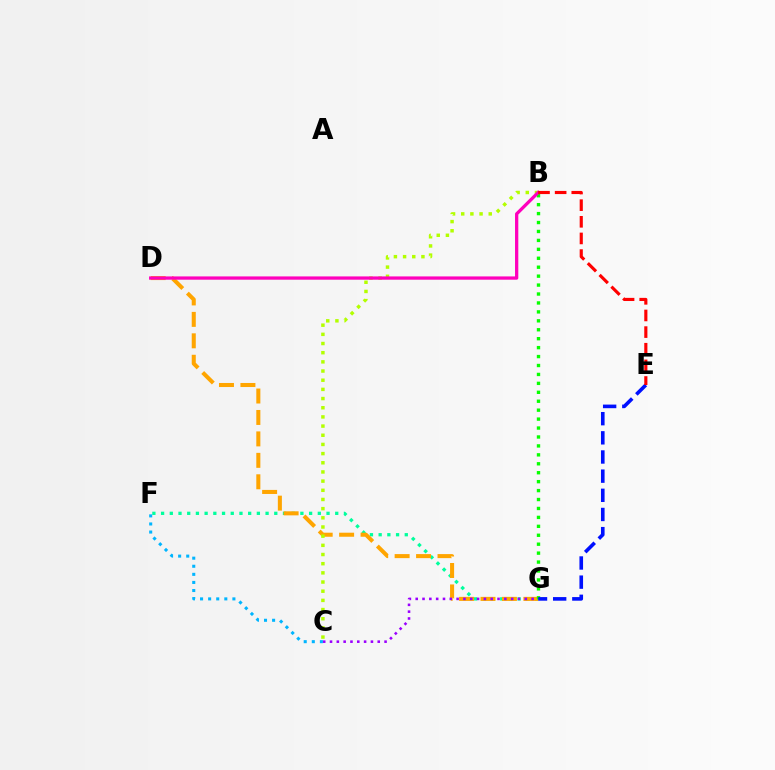{('F', 'G'): [{'color': '#00ff9d', 'line_style': 'dotted', 'thickness': 2.37}], ('D', 'G'): [{'color': '#ffa500', 'line_style': 'dashed', 'thickness': 2.91}], ('B', 'G'): [{'color': '#08ff00', 'line_style': 'dotted', 'thickness': 2.43}], ('C', 'G'): [{'color': '#9b00ff', 'line_style': 'dotted', 'thickness': 1.85}], ('C', 'F'): [{'color': '#00b5ff', 'line_style': 'dotted', 'thickness': 2.2}], ('B', 'C'): [{'color': '#b3ff00', 'line_style': 'dotted', 'thickness': 2.49}], ('E', 'G'): [{'color': '#0010ff', 'line_style': 'dashed', 'thickness': 2.6}], ('B', 'D'): [{'color': '#ff00bd', 'line_style': 'solid', 'thickness': 2.36}], ('B', 'E'): [{'color': '#ff0000', 'line_style': 'dashed', 'thickness': 2.26}]}